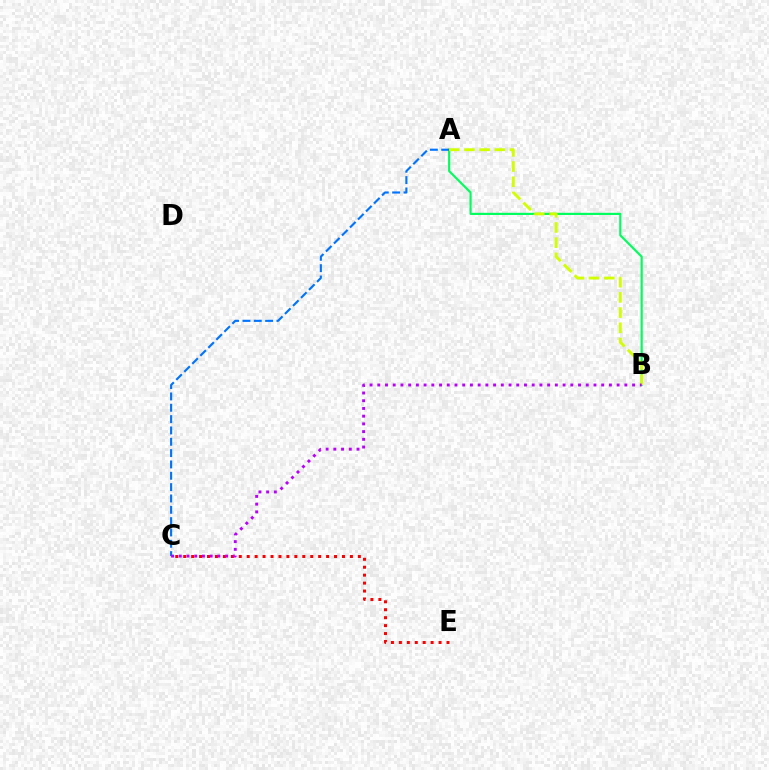{('A', 'B'): [{'color': '#00ff5c', 'line_style': 'solid', 'thickness': 1.55}, {'color': '#d1ff00', 'line_style': 'dashed', 'thickness': 2.06}], ('A', 'C'): [{'color': '#0074ff', 'line_style': 'dashed', 'thickness': 1.54}], ('C', 'E'): [{'color': '#ff0000', 'line_style': 'dotted', 'thickness': 2.16}], ('B', 'C'): [{'color': '#b900ff', 'line_style': 'dotted', 'thickness': 2.1}]}